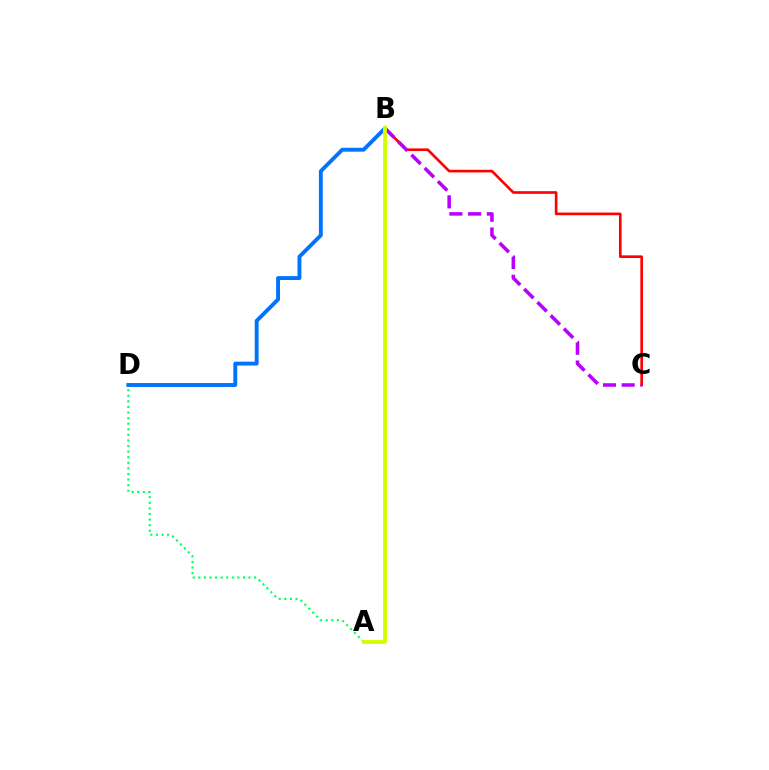{('B', 'C'): [{'color': '#ff0000', 'line_style': 'solid', 'thickness': 1.9}, {'color': '#b900ff', 'line_style': 'dashed', 'thickness': 2.54}], ('A', 'D'): [{'color': '#00ff5c', 'line_style': 'dotted', 'thickness': 1.52}], ('B', 'D'): [{'color': '#0074ff', 'line_style': 'solid', 'thickness': 2.8}], ('A', 'B'): [{'color': '#d1ff00', 'line_style': 'solid', 'thickness': 2.75}]}